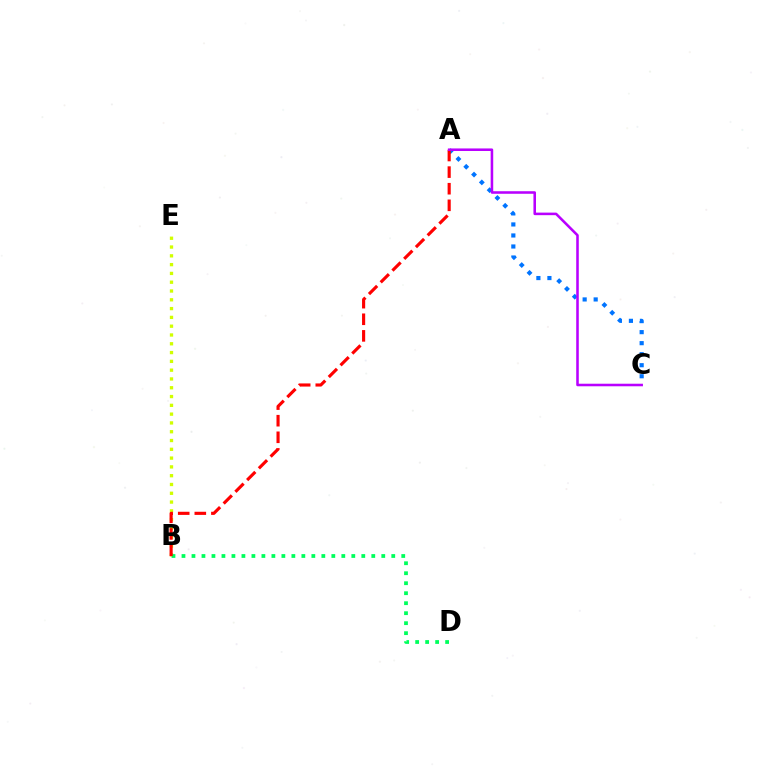{('A', 'C'): [{'color': '#0074ff', 'line_style': 'dotted', 'thickness': 3.0}, {'color': '#b900ff', 'line_style': 'solid', 'thickness': 1.84}], ('B', 'E'): [{'color': '#d1ff00', 'line_style': 'dotted', 'thickness': 2.39}], ('B', 'D'): [{'color': '#00ff5c', 'line_style': 'dotted', 'thickness': 2.71}], ('A', 'B'): [{'color': '#ff0000', 'line_style': 'dashed', 'thickness': 2.26}]}